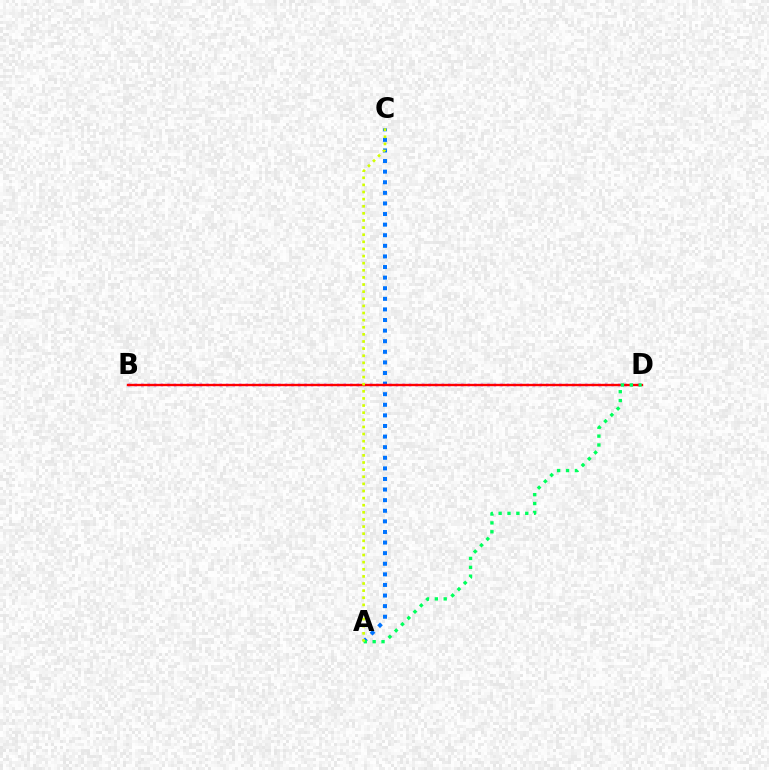{('A', 'C'): [{'color': '#0074ff', 'line_style': 'dotted', 'thickness': 2.88}, {'color': '#d1ff00', 'line_style': 'dotted', 'thickness': 1.93}], ('B', 'D'): [{'color': '#b900ff', 'line_style': 'dotted', 'thickness': 1.77}, {'color': '#ff0000', 'line_style': 'solid', 'thickness': 1.69}], ('A', 'D'): [{'color': '#00ff5c', 'line_style': 'dotted', 'thickness': 2.41}]}